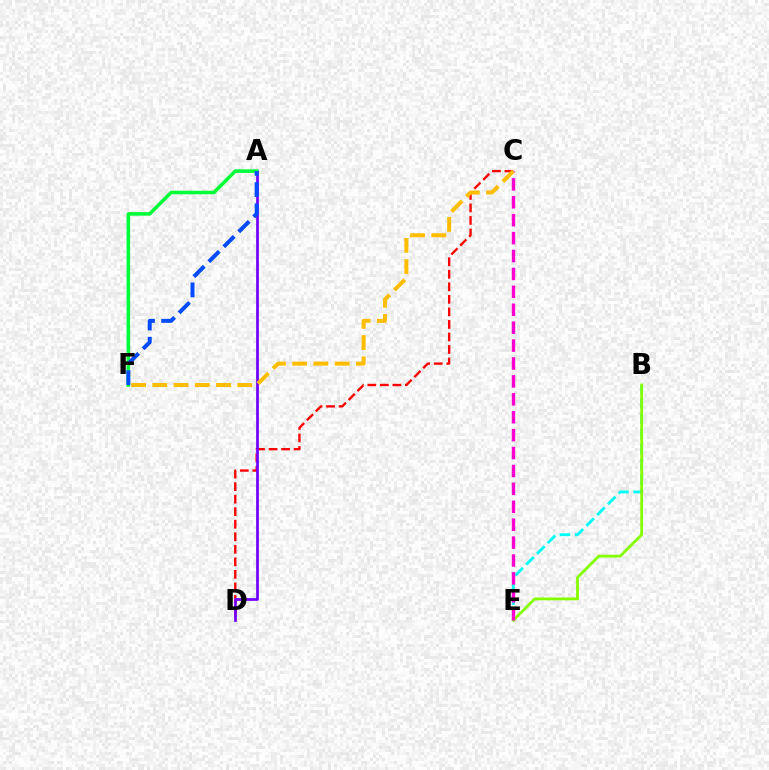{('C', 'D'): [{'color': '#ff0000', 'line_style': 'dashed', 'thickness': 1.7}], ('A', 'D'): [{'color': '#7200ff', 'line_style': 'solid', 'thickness': 1.98}], ('B', 'E'): [{'color': '#00fff6', 'line_style': 'dashed', 'thickness': 2.07}, {'color': '#84ff00', 'line_style': 'solid', 'thickness': 2.0}], ('A', 'F'): [{'color': '#00ff39', 'line_style': 'solid', 'thickness': 2.57}, {'color': '#004bff', 'line_style': 'dashed', 'thickness': 2.87}], ('C', 'E'): [{'color': '#ff00cf', 'line_style': 'dashed', 'thickness': 2.43}], ('C', 'F'): [{'color': '#ffbd00', 'line_style': 'dashed', 'thickness': 2.89}]}